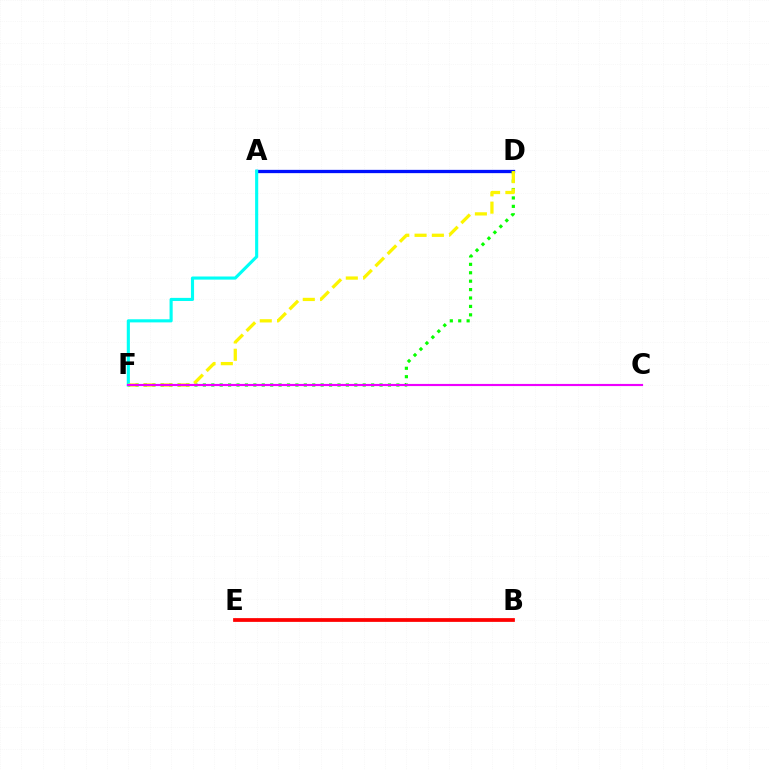{('A', 'D'): [{'color': '#0010ff', 'line_style': 'solid', 'thickness': 2.37}], ('D', 'F'): [{'color': '#08ff00', 'line_style': 'dotted', 'thickness': 2.29}, {'color': '#fcf500', 'line_style': 'dashed', 'thickness': 2.35}], ('A', 'F'): [{'color': '#00fff6', 'line_style': 'solid', 'thickness': 2.25}], ('B', 'E'): [{'color': '#ff0000', 'line_style': 'solid', 'thickness': 2.7}], ('C', 'F'): [{'color': '#ee00ff', 'line_style': 'solid', 'thickness': 1.55}]}